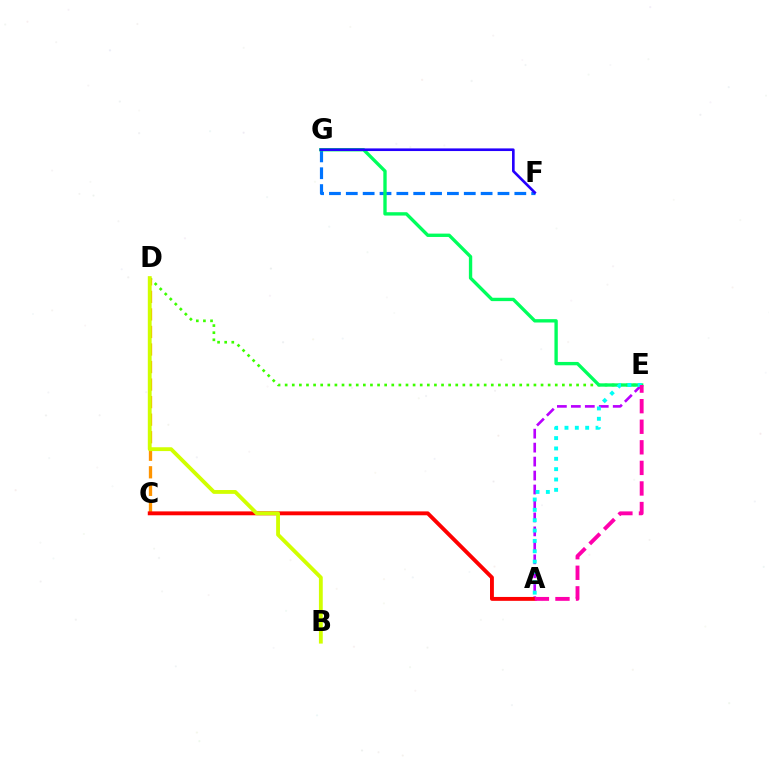{('A', 'E'): [{'color': '#b900ff', 'line_style': 'dashed', 'thickness': 1.9}, {'color': '#00fff6', 'line_style': 'dotted', 'thickness': 2.81}, {'color': '#ff00ac', 'line_style': 'dashed', 'thickness': 2.79}], ('D', 'E'): [{'color': '#3dff00', 'line_style': 'dotted', 'thickness': 1.93}], ('F', 'G'): [{'color': '#0074ff', 'line_style': 'dashed', 'thickness': 2.29}, {'color': '#2500ff', 'line_style': 'solid', 'thickness': 1.9}], ('C', 'D'): [{'color': '#ff9400', 'line_style': 'dashed', 'thickness': 2.38}], ('A', 'C'): [{'color': '#ff0000', 'line_style': 'solid', 'thickness': 2.8}], ('E', 'G'): [{'color': '#00ff5c', 'line_style': 'solid', 'thickness': 2.41}], ('B', 'D'): [{'color': '#d1ff00', 'line_style': 'solid', 'thickness': 2.76}]}